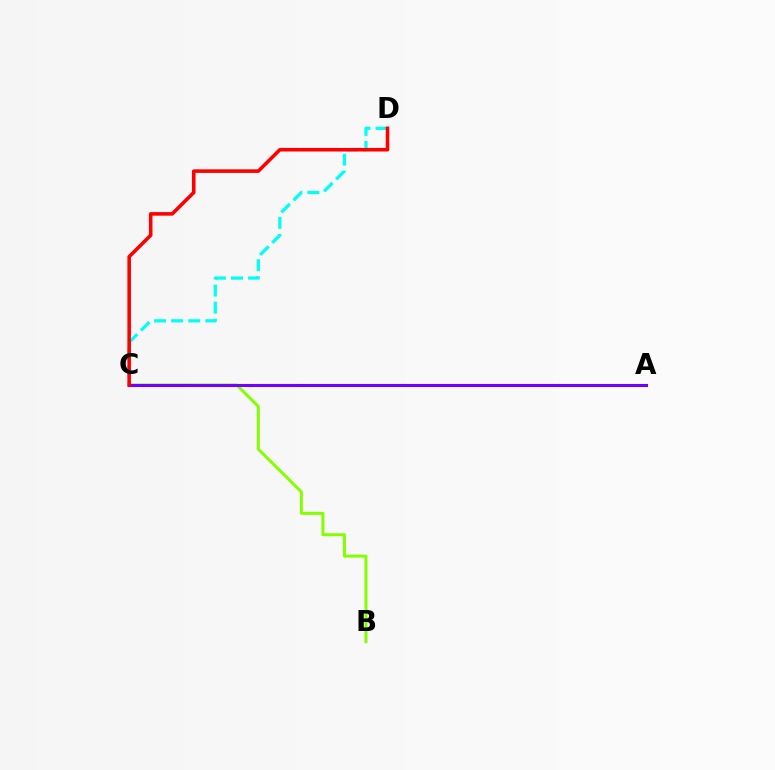{('C', 'D'): [{'color': '#00fff6', 'line_style': 'dashed', 'thickness': 2.32}, {'color': '#ff0000', 'line_style': 'solid', 'thickness': 2.57}], ('B', 'C'): [{'color': '#84ff00', 'line_style': 'solid', 'thickness': 2.16}], ('A', 'C'): [{'color': '#7200ff', 'line_style': 'solid', 'thickness': 2.22}]}